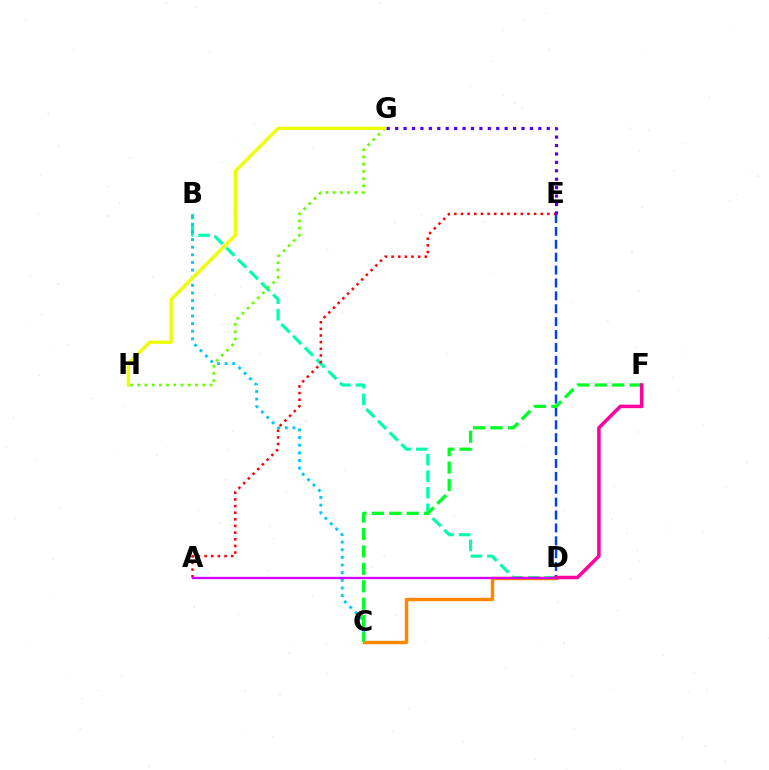{('B', 'D'): [{'color': '#00ffaf', 'line_style': 'dashed', 'thickness': 2.25}], ('A', 'E'): [{'color': '#ff0000', 'line_style': 'dotted', 'thickness': 1.81}], ('B', 'C'): [{'color': '#00c7ff', 'line_style': 'dotted', 'thickness': 2.08}], ('C', 'D'): [{'color': '#ff8800', 'line_style': 'solid', 'thickness': 2.49}], ('A', 'D'): [{'color': '#d600ff', 'line_style': 'solid', 'thickness': 1.67}], ('D', 'E'): [{'color': '#003fff', 'line_style': 'dashed', 'thickness': 1.75}], ('C', 'F'): [{'color': '#00ff27', 'line_style': 'dashed', 'thickness': 2.37}], ('G', 'H'): [{'color': '#66ff00', 'line_style': 'dotted', 'thickness': 1.96}, {'color': '#eeff00', 'line_style': 'solid', 'thickness': 2.39}], ('D', 'F'): [{'color': '#ff00a0', 'line_style': 'solid', 'thickness': 2.54}], ('E', 'G'): [{'color': '#4f00ff', 'line_style': 'dotted', 'thickness': 2.29}]}